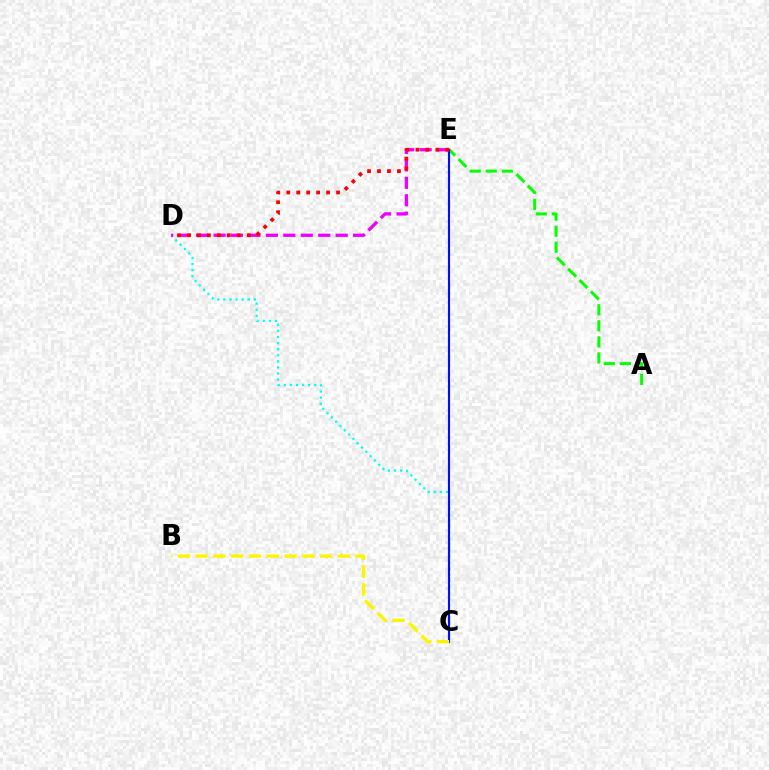{('A', 'E'): [{'color': '#08ff00', 'line_style': 'dashed', 'thickness': 2.18}], ('C', 'D'): [{'color': '#00fff6', 'line_style': 'dotted', 'thickness': 1.65}], ('C', 'E'): [{'color': '#0010ff', 'line_style': 'solid', 'thickness': 1.54}], ('D', 'E'): [{'color': '#ee00ff', 'line_style': 'dashed', 'thickness': 2.37}, {'color': '#ff0000', 'line_style': 'dotted', 'thickness': 2.71}], ('B', 'C'): [{'color': '#fcf500', 'line_style': 'dashed', 'thickness': 2.41}]}